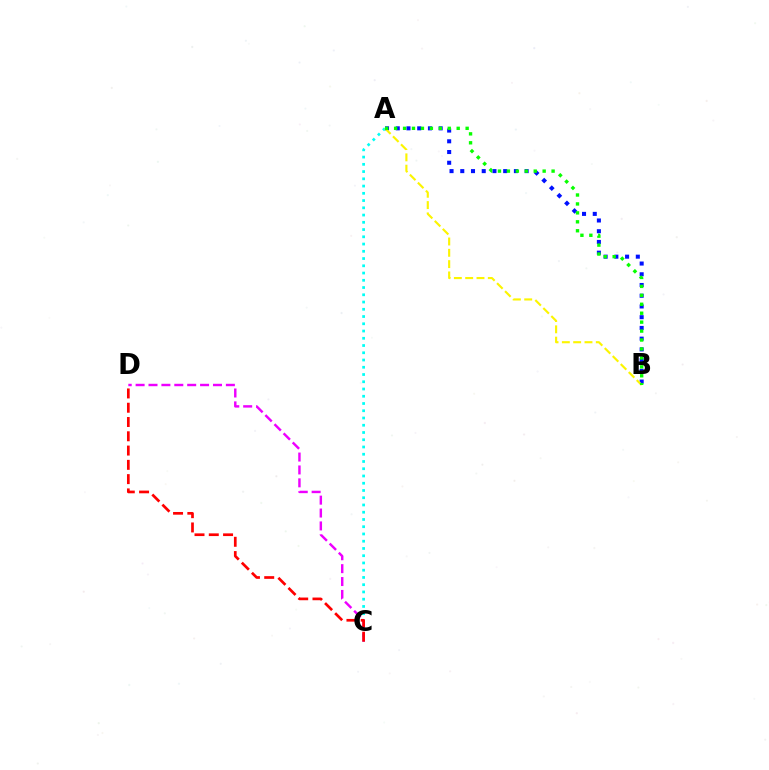{('A', 'B'): [{'color': '#0010ff', 'line_style': 'dotted', 'thickness': 2.92}, {'color': '#fcf500', 'line_style': 'dashed', 'thickness': 1.54}, {'color': '#08ff00', 'line_style': 'dotted', 'thickness': 2.43}], ('A', 'C'): [{'color': '#00fff6', 'line_style': 'dotted', 'thickness': 1.97}], ('C', 'D'): [{'color': '#ee00ff', 'line_style': 'dashed', 'thickness': 1.75}, {'color': '#ff0000', 'line_style': 'dashed', 'thickness': 1.94}]}